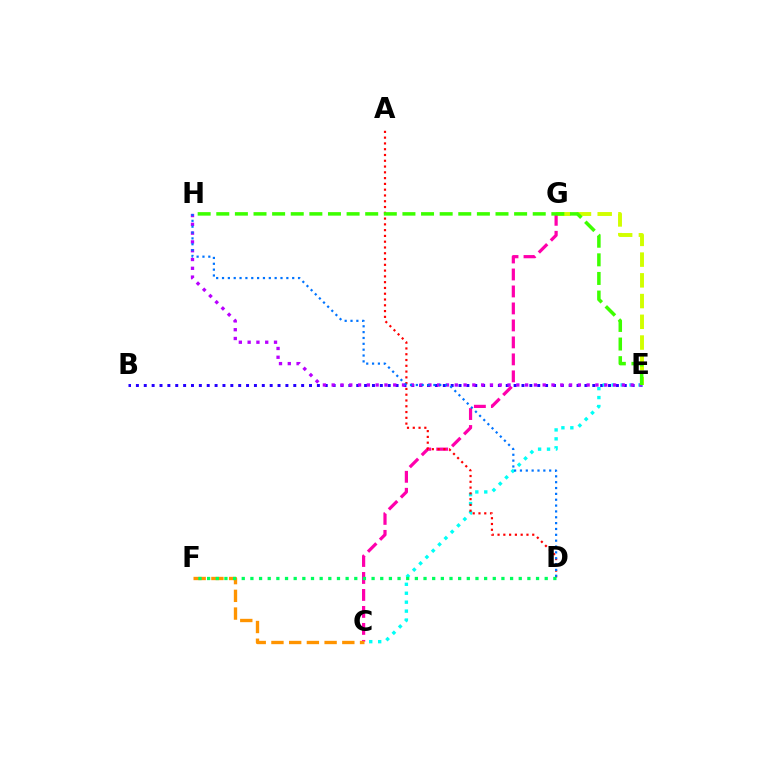{('B', 'E'): [{'color': '#2500ff', 'line_style': 'dotted', 'thickness': 2.14}], ('E', 'G'): [{'color': '#d1ff00', 'line_style': 'dashed', 'thickness': 2.82}], ('C', 'E'): [{'color': '#00fff6', 'line_style': 'dotted', 'thickness': 2.43}], ('C', 'G'): [{'color': '#ff00ac', 'line_style': 'dashed', 'thickness': 2.31}], ('C', 'F'): [{'color': '#ff9400', 'line_style': 'dashed', 'thickness': 2.41}], ('E', 'H'): [{'color': '#b900ff', 'line_style': 'dotted', 'thickness': 2.39}, {'color': '#3dff00', 'line_style': 'dashed', 'thickness': 2.53}], ('A', 'D'): [{'color': '#ff0000', 'line_style': 'dotted', 'thickness': 1.57}], ('D', 'H'): [{'color': '#0074ff', 'line_style': 'dotted', 'thickness': 1.59}], ('D', 'F'): [{'color': '#00ff5c', 'line_style': 'dotted', 'thickness': 2.35}]}